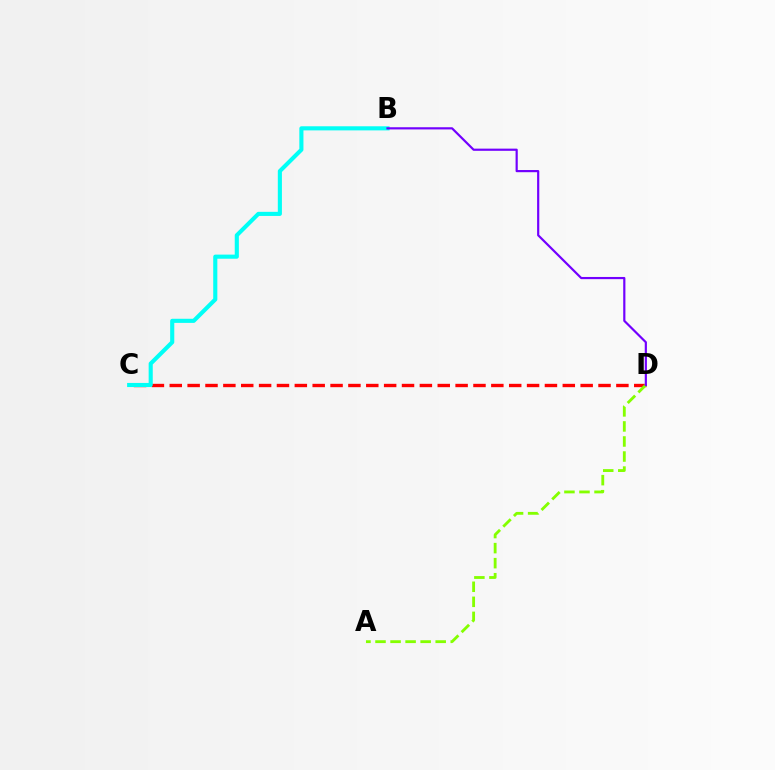{('C', 'D'): [{'color': '#ff0000', 'line_style': 'dashed', 'thickness': 2.43}], ('B', 'C'): [{'color': '#00fff6', 'line_style': 'solid', 'thickness': 2.96}], ('A', 'D'): [{'color': '#84ff00', 'line_style': 'dashed', 'thickness': 2.04}], ('B', 'D'): [{'color': '#7200ff', 'line_style': 'solid', 'thickness': 1.57}]}